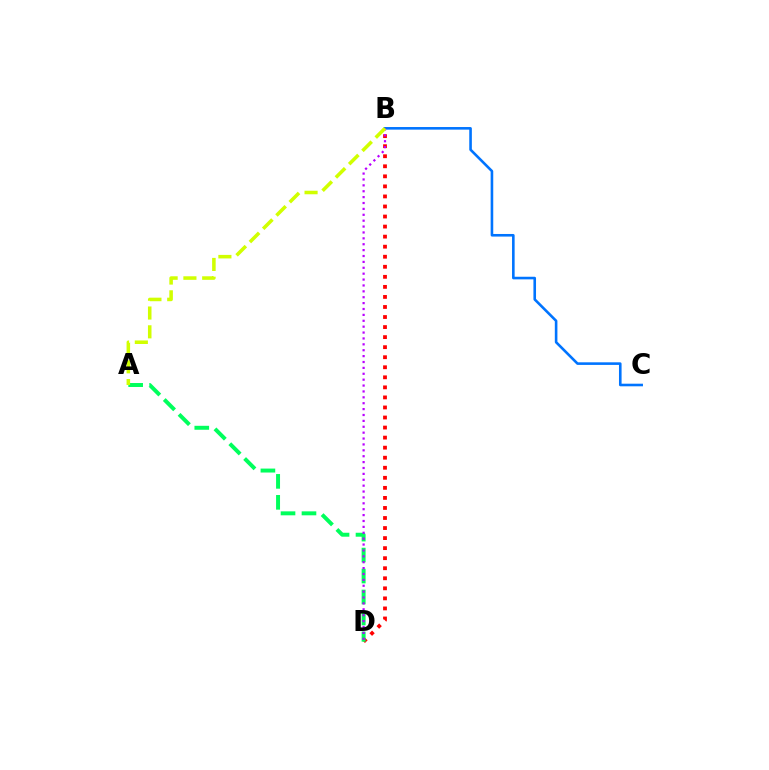{('B', 'D'): [{'color': '#ff0000', 'line_style': 'dotted', 'thickness': 2.73}, {'color': '#b900ff', 'line_style': 'dotted', 'thickness': 1.6}], ('B', 'C'): [{'color': '#0074ff', 'line_style': 'solid', 'thickness': 1.87}], ('A', 'D'): [{'color': '#00ff5c', 'line_style': 'dashed', 'thickness': 2.85}], ('A', 'B'): [{'color': '#d1ff00', 'line_style': 'dashed', 'thickness': 2.55}]}